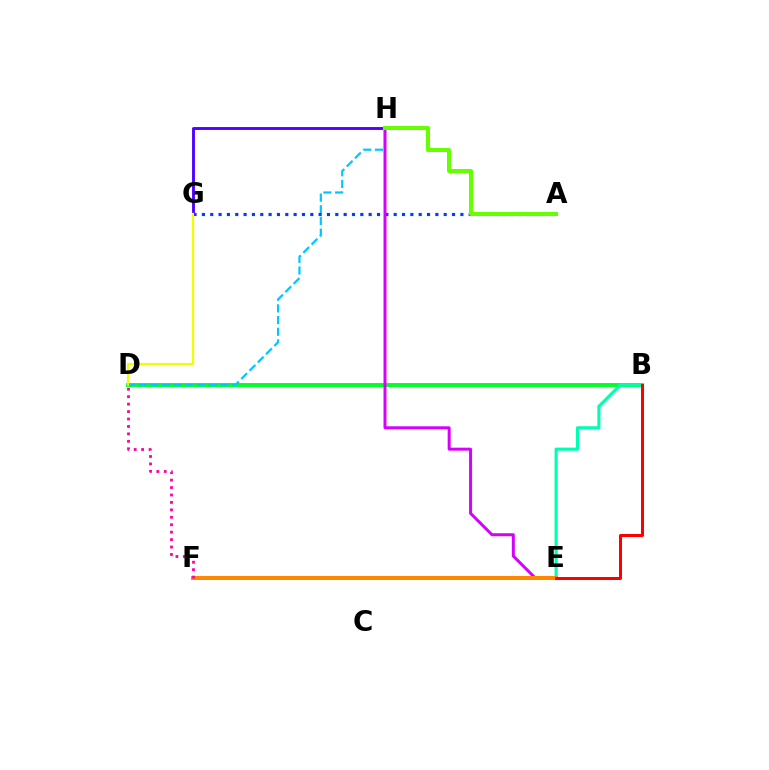{('B', 'D'): [{'color': '#00ff27', 'line_style': 'solid', 'thickness': 2.81}], ('B', 'E'): [{'color': '#00ffaf', 'line_style': 'solid', 'thickness': 2.24}, {'color': '#ff0000', 'line_style': 'solid', 'thickness': 2.16}], ('D', 'H'): [{'color': '#00c7ff', 'line_style': 'dashed', 'thickness': 1.59}], ('A', 'G'): [{'color': '#003fff', 'line_style': 'dotted', 'thickness': 2.27}], ('E', 'H'): [{'color': '#d600ff', 'line_style': 'solid', 'thickness': 2.15}], ('E', 'F'): [{'color': '#ff8800', 'line_style': 'solid', 'thickness': 2.87}], ('D', 'F'): [{'color': '#ff00a0', 'line_style': 'dotted', 'thickness': 2.02}], ('G', 'H'): [{'color': '#4f00ff', 'line_style': 'solid', 'thickness': 2.08}], ('A', 'H'): [{'color': '#66ff00', 'line_style': 'solid', 'thickness': 2.9}], ('D', 'G'): [{'color': '#eeff00', 'line_style': 'solid', 'thickness': 1.62}]}